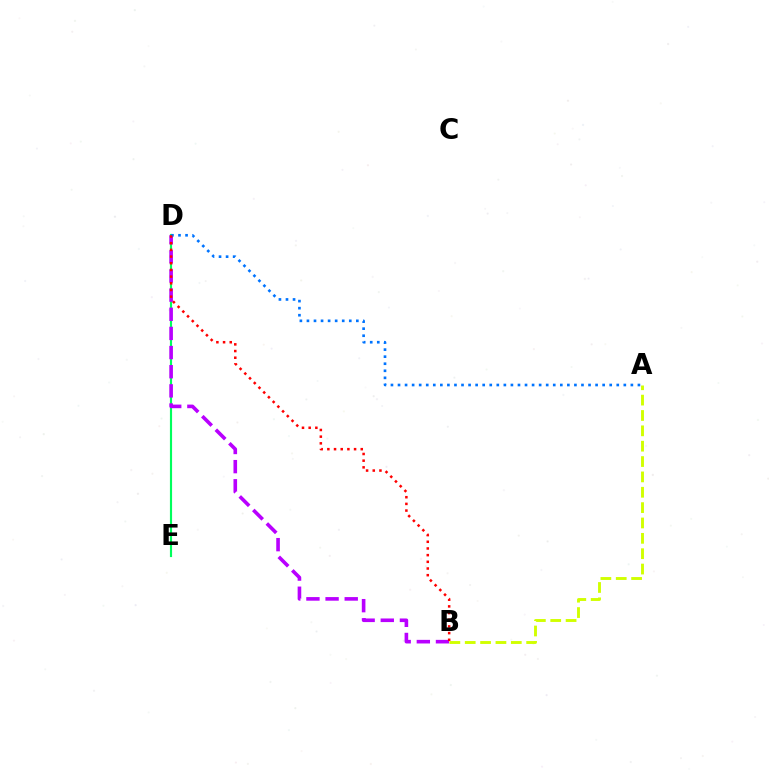{('D', 'E'): [{'color': '#00ff5c', 'line_style': 'solid', 'thickness': 1.55}], ('B', 'D'): [{'color': '#b900ff', 'line_style': 'dashed', 'thickness': 2.6}, {'color': '#ff0000', 'line_style': 'dotted', 'thickness': 1.81}], ('A', 'D'): [{'color': '#0074ff', 'line_style': 'dotted', 'thickness': 1.92}], ('A', 'B'): [{'color': '#d1ff00', 'line_style': 'dashed', 'thickness': 2.09}]}